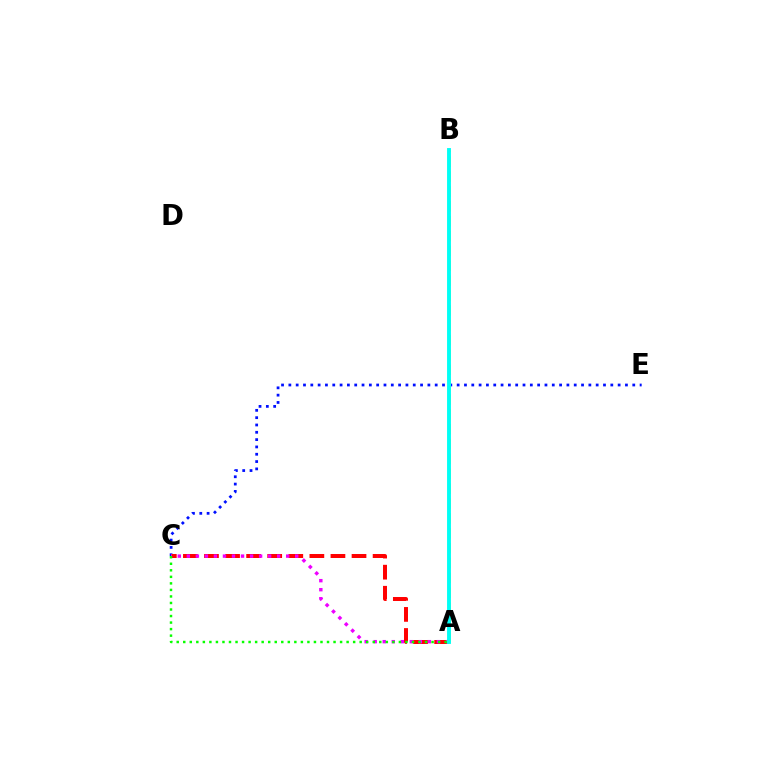{('C', 'E'): [{'color': '#0010ff', 'line_style': 'dotted', 'thickness': 1.99}], ('A', 'B'): [{'color': '#fcf500', 'line_style': 'dashed', 'thickness': 2.02}, {'color': '#00fff6', 'line_style': 'solid', 'thickness': 2.79}], ('A', 'C'): [{'color': '#ff0000', 'line_style': 'dashed', 'thickness': 2.86}, {'color': '#ee00ff', 'line_style': 'dotted', 'thickness': 2.45}, {'color': '#08ff00', 'line_style': 'dotted', 'thickness': 1.78}]}